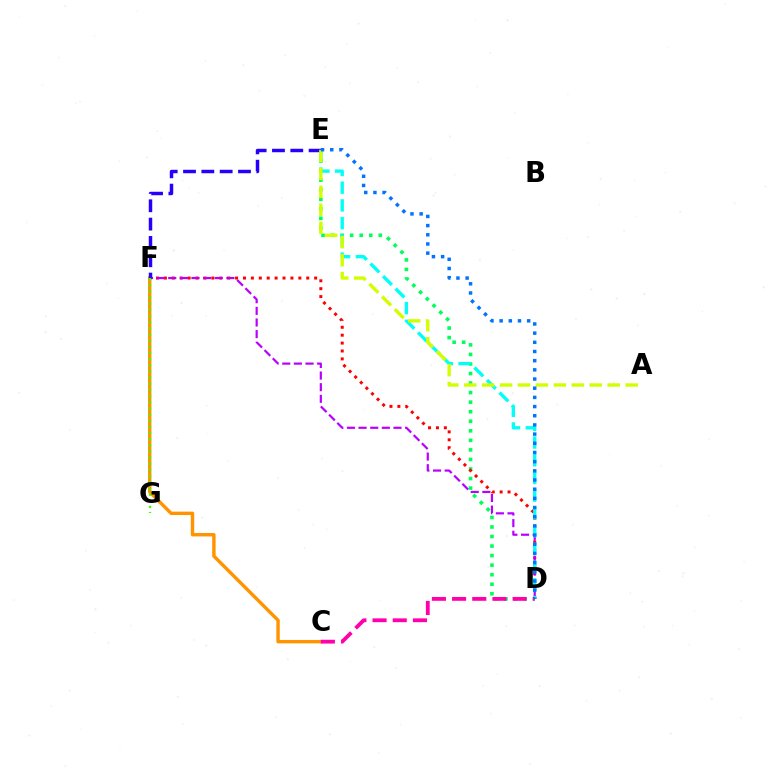{('D', 'E'): [{'color': '#00ff5c', 'line_style': 'dotted', 'thickness': 2.59}, {'color': '#00fff6', 'line_style': 'dashed', 'thickness': 2.41}, {'color': '#0074ff', 'line_style': 'dotted', 'thickness': 2.49}], ('C', 'F'): [{'color': '#ff9400', 'line_style': 'solid', 'thickness': 2.46}], ('D', 'F'): [{'color': '#ff0000', 'line_style': 'dotted', 'thickness': 2.15}, {'color': '#b900ff', 'line_style': 'dashed', 'thickness': 1.58}], ('E', 'F'): [{'color': '#2500ff', 'line_style': 'dashed', 'thickness': 2.49}], ('A', 'E'): [{'color': '#d1ff00', 'line_style': 'dashed', 'thickness': 2.44}], ('F', 'G'): [{'color': '#3dff00', 'line_style': 'dotted', 'thickness': 1.67}], ('C', 'D'): [{'color': '#ff00ac', 'line_style': 'dashed', 'thickness': 2.74}]}